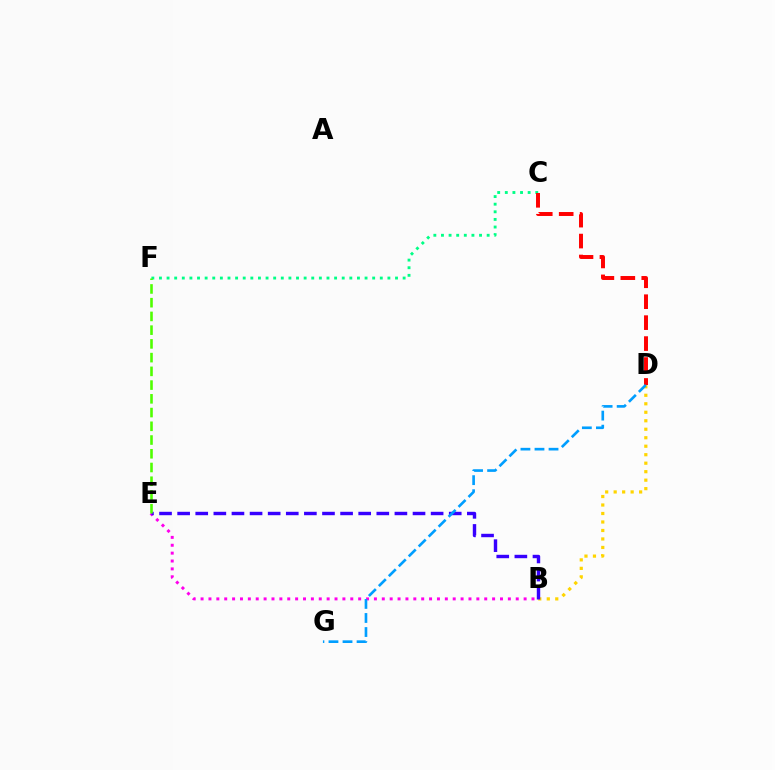{('B', 'E'): [{'color': '#ff00ed', 'line_style': 'dotted', 'thickness': 2.14}, {'color': '#3700ff', 'line_style': 'dashed', 'thickness': 2.46}], ('C', 'F'): [{'color': '#00ff86', 'line_style': 'dotted', 'thickness': 2.07}], ('B', 'D'): [{'color': '#ffd500', 'line_style': 'dotted', 'thickness': 2.31}], ('C', 'D'): [{'color': '#ff0000', 'line_style': 'dashed', 'thickness': 2.84}], ('D', 'G'): [{'color': '#009eff', 'line_style': 'dashed', 'thickness': 1.91}], ('E', 'F'): [{'color': '#4fff00', 'line_style': 'dashed', 'thickness': 1.87}]}